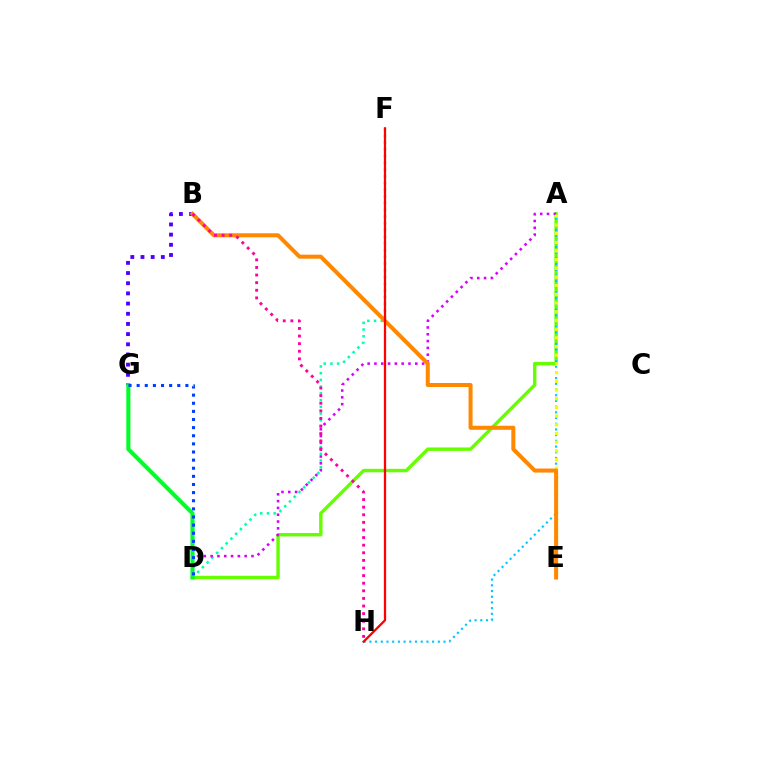{('B', 'G'): [{'color': '#4f00ff', 'line_style': 'dotted', 'thickness': 2.77}], ('D', 'F'): [{'color': '#00ffaf', 'line_style': 'dotted', 'thickness': 1.83}], ('A', 'D'): [{'color': '#66ff00', 'line_style': 'solid', 'thickness': 2.46}, {'color': '#d600ff', 'line_style': 'dotted', 'thickness': 1.85}], ('A', 'H'): [{'color': '#00c7ff', 'line_style': 'dotted', 'thickness': 1.55}], ('A', 'E'): [{'color': '#eeff00', 'line_style': 'dotted', 'thickness': 2.36}], ('B', 'E'): [{'color': '#ff8800', 'line_style': 'solid', 'thickness': 2.89}], ('D', 'G'): [{'color': '#00ff27', 'line_style': 'solid', 'thickness': 2.95}, {'color': '#003fff', 'line_style': 'dotted', 'thickness': 2.21}], ('B', 'H'): [{'color': '#ff00a0', 'line_style': 'dotted', 'thickness': 2.07}], ('F', 'H'): [{'color': '#ff0000', 'line_style': 'solid', 'thickness': 1.63}]}